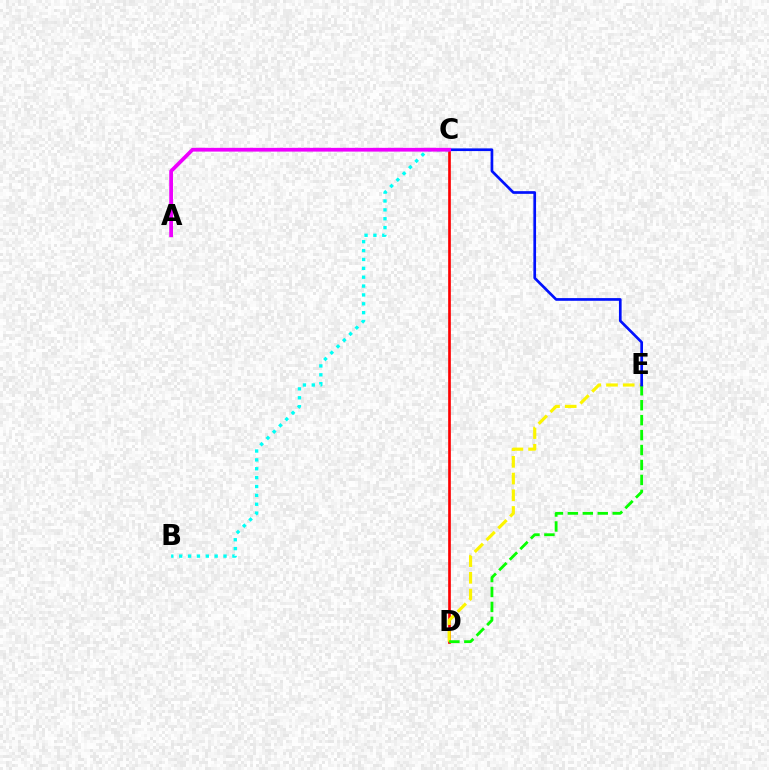{('C', 'D'): [{'color': '#ff0000', 'line_style': 'solid', 'thickness': 1.92}], ('D', 'E'): [{'color': '#fcf500', 'line_style': 'dashed', 'thickness': 2.27}, {'color': '#08ff00', 'line_style': 'dashed', 'thickness': 2.03}], ('B', 'C'): [{'color': '#00fff6', 'line_style': 'dotted', 'thickness': 2.41}], ('C', 'E'): [{'color': '#0010ff', 'line_style': 'solid', 'thickness': 1.94}], ('A', 'C'): [{'color': '#ee00ff', 'line_style': 'solid', 'thickness': 2.7}]}